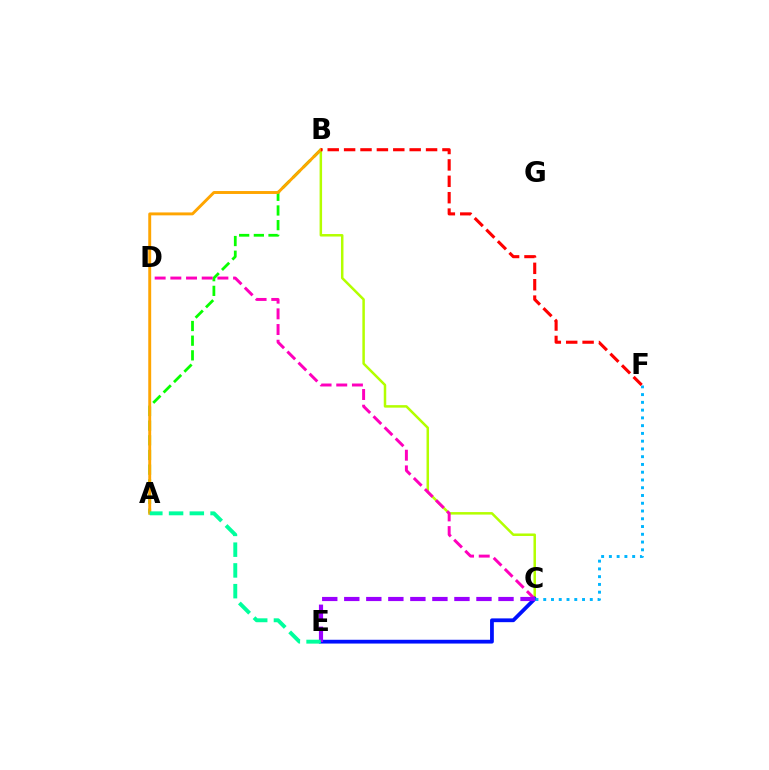{('B', 'C'): [{'color': '#b3ff00', 'line_style': 'solid', 'thickness': 1.8}], ('A', 'B'): [{'color': '#08ff00', 'line_style': 'dashed', 'thickness': 1.99}, {'color': '#ffa500', 'line_style': 'solid', 'thickness': 2.1}], ('C', 'D'): [{'color': '#ff00bd', 'line_style': 'dashed', 'thickness': 2.13}], ('C', 'E'): [{'color': '#0010ff', 'line_style': 'solid', 'thickness': 2.72}, {'color': '#9b00ff', 'line_style': 'dashed', 'thickness': 2.99}], ('C', 'F'): [{'color': '#00b5ff', 'line_style': 'dotted', 'thickness': 2.11}], ('A', 'E'): [{'color': '#00ff9d', 'line_style': 'dashed', 'thickness': 2.82}], ('B', 'F'): [{'color': '#ff0000', 'line_style': 'dashed', 'thickness': 2.23}]}